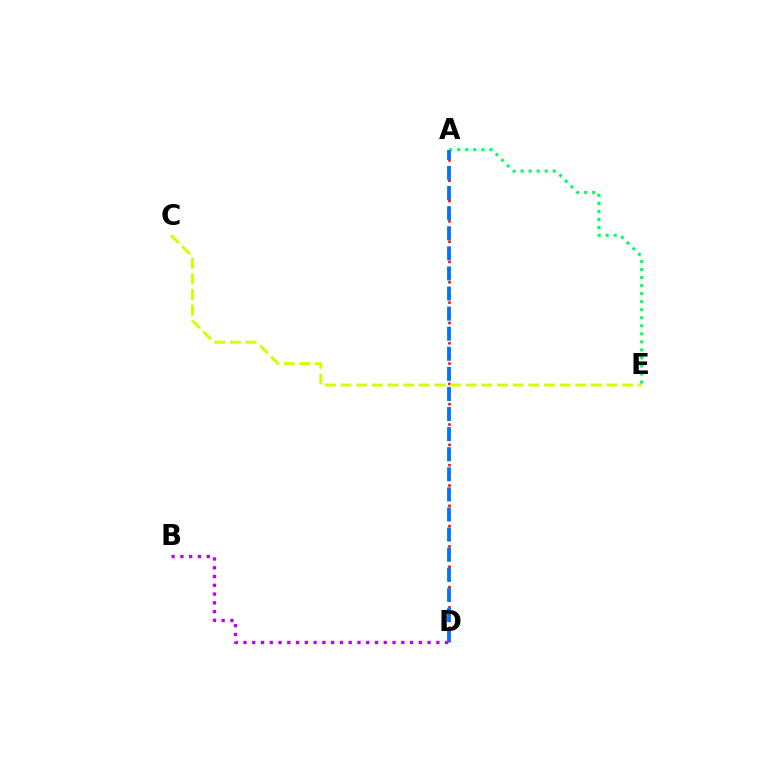{('B', 'D'): [{'color': '#b900ff', 'line_style': 'dotted', 'thickness': 2.38}], ('A', 'D'): [{'color': '#ff0000', 'line_style': 'dotted', 'thickness': 1.84}, {'color': '#0074ff', 'line_style': 'dashed', 'thickness': 2.73}], ('C', 'E'): [{'color': '#d1ff00', 'line_style': 'dashed', 'thickness': 2.13}], ('A', 'E'): [{'color': '#00ff5c', 'line_style': 'dotted', 'thickness': 2.18}]}